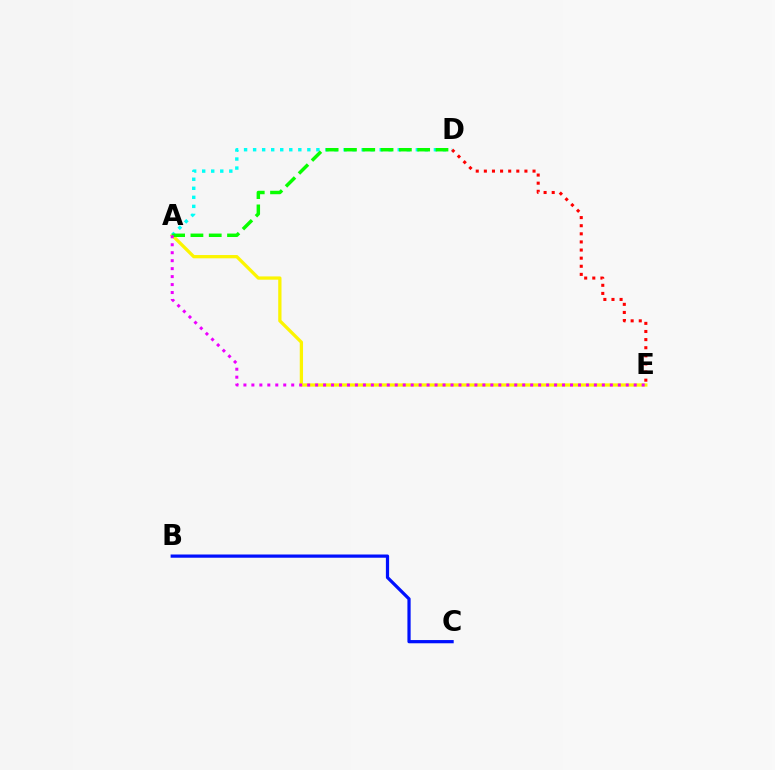{('D', 'E'): [{'color': '#ff0000', 'line_style': 'dotted', 'thickness': 2.2}], ('A', 'E'): [{'color': '#fcf500', 'line_style': 'solid', 'thickness': 2.36}, {'color': '#ee00ff', 'line_style': 'dotted', 'thickness': 2.16}], ('A', 'D'): [{'color': '#00fff6', 'line_style': 'dotted', 'thickness': 2.46}, {'color': '#08ff00', 'line_style': 'dashed', 'thickness': 2.49}], ('B', 'C'): [{'color': '#0010ff', 'line_style': 'solid', 'thickness': 2.32}]}